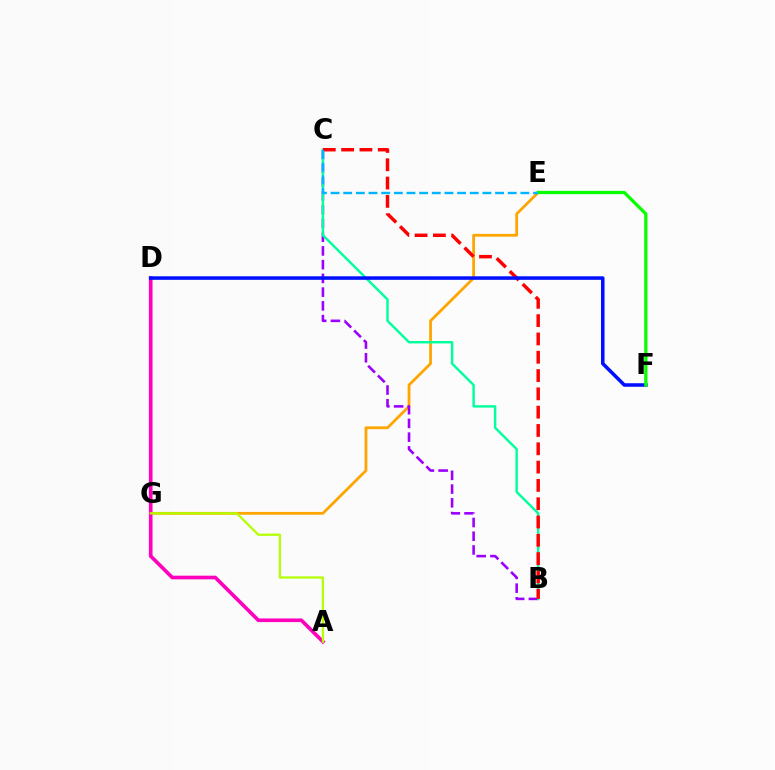{('E', 'G'): [{'color': '#ffa500', 'line_style': 'solid', 'thickness': 2.0}], ('A', 'D'): [{'color': '#ff00bd', 'line_style': 'solid', 'thickness': 2.62}], ('B', 'C'): [{'color': '#9b00ff', 'line_style': 'dashed', 'thickness': 1.87}, {'color': '#00ff9d', 'line_style': 'solid', 'thickness': 1.74}, {'color': '#ff0000', 'line_style': 'dashed', 'thickness': 2.49}], ('A', 'G'): [{'color': '#b3ff00', 'line_style': 'solid', 'thickness': 1.61}], ('D', 'F'): [{'color': '#0010ff', 'line_style': 'solid', 'thickness': 2.54}], ('E', 'F'): [{'color': '#08ff00', 'line_style': 'solid', 'thickness': 2.36}], ('C', 'E'): [{'color': '#00b5ff', 'line_style': 'dashed', 'thickness': 1.72}]}